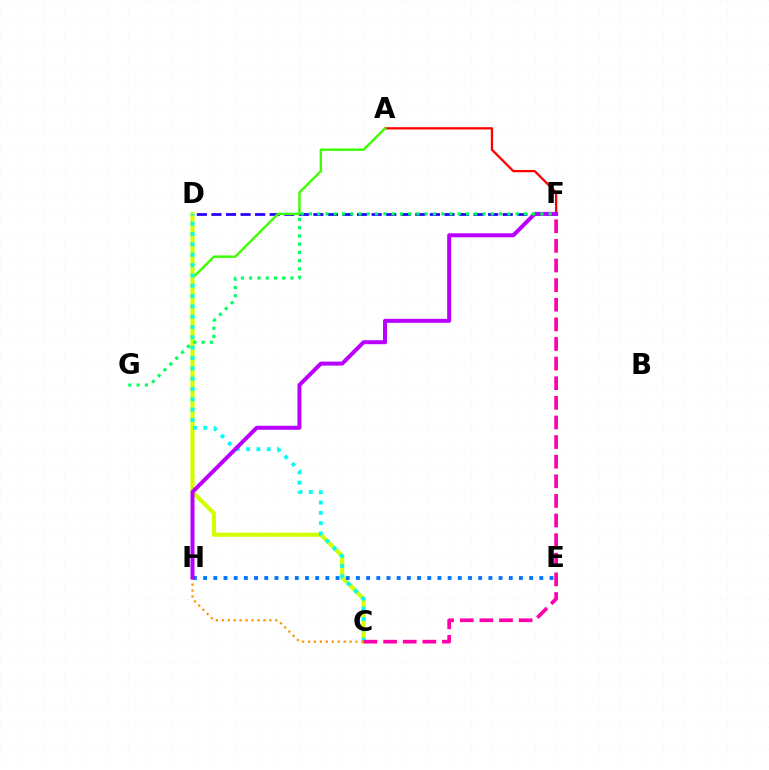{('D', 'F'): [{'color': '#2500ff', 'line_style': 'dashed', 'thickness': 1.98}], ('A', 'F'): [{'color': '#ff0000', 'line_style': 'solid', 'thickness': 1.64}], ('A', 'H'): [{'color': '#3dff00', 'line_style': 'solid', 'thickness': 1.74}], ('C', 'D'): [{'color': '#d1ff00', 'line_style': 'solid', 'thickness': 2.97}, {'color': '#00fff6', 'line_style': 'dotted', 'thickness': 2.81}], ('C', 'H'): [{'color': '#ff9400', 'line_style': 'dotted', 'thickness': 1.61}], ('C', 'F'): [{'color': '#ff00ac', 'line_style': 'dashed', 'thickness': 2.67}], ('E', 'H'): [{'color': '#0074ff', 'line_style': 'dotted', 'thickness': 2.77}], ('F', 'H'): [{'color': '#b900ff', 'line_style': 'solid', 'thickness': 2.87}], ('F', 'G'): [{'color': '#00ff5c', 'line_style': 'dotted', 'thickness': 2.25}]}